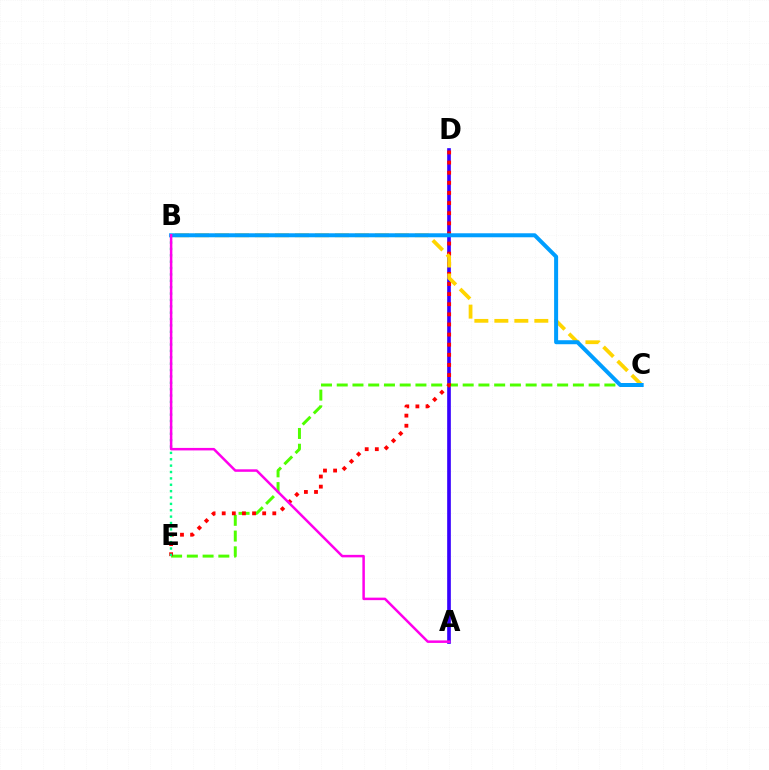{('A', 'D'): [{'color': '#3700ff', 'line_style': 'solid', 'thickness': 2.64}], ('C', 'E'): [{'color': '#4fff00', 'line_style': 'dashed', 'thickness': 2.14}], ('D', 'E'): [{'color': '#ff0000', 'line_style': 'dotted', 'thickness': 2.75}], ('B', 'E'): [{'color': '#00ff86', 'line_style': 'dotted', 'thickness': 1.73}], ('B', 'C'): [{'color': '#ffd500', 'line_style': 'dashed', 'thickness': 2.72}, {'color': '#009eff', 'line_style': 'solid', 'thickness': 2.88}], ('A', 'B'): [{'color': '#ff00ed', 'line_style': 'solid', 'thickness': 1.8}]}